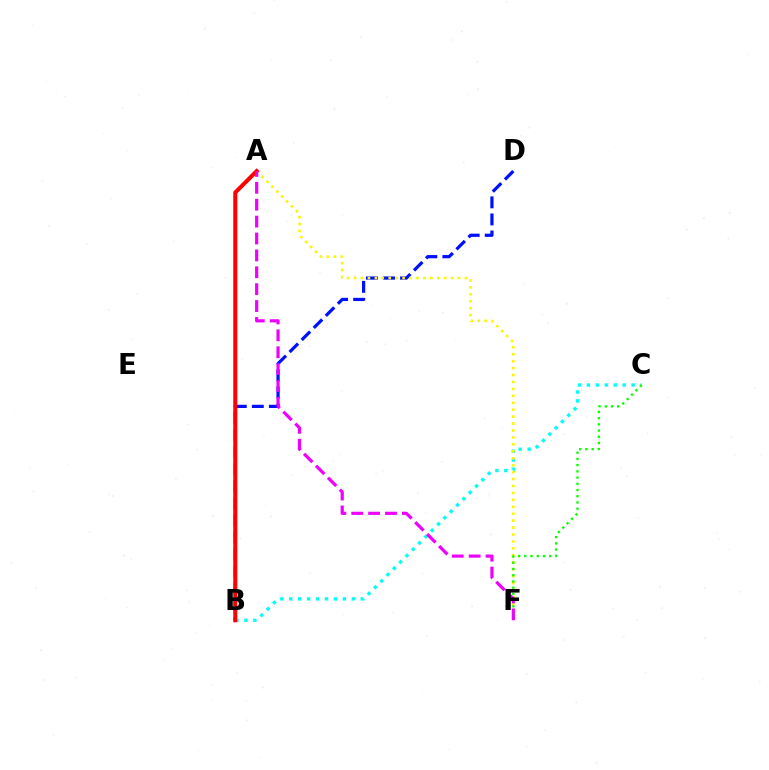{('B', 'D'): [{'color': '#0010ff', 'line_style': 'dashed', 'thickness': 2.32}], ('B', 'C'): [{'color': '#00fff6', 'line_style': 'dotted', 'thickness': 2.43}], ('A', 'F'): [{'color': '#fcf500', 'line_style': 'dotted', 'thickness': 1.88}, {'color': '#ee00ff', 'line_style': 'dashed', 'thickness': 2.29}], ('C', 'F'): [{'color': '#08ff00', 'line_style': 'dotted', 'thickness': 1.69}], ('A', 'B'): [{'color': '#ff0000', 'line_style': 'solid', 'thickness': 2.9}]}